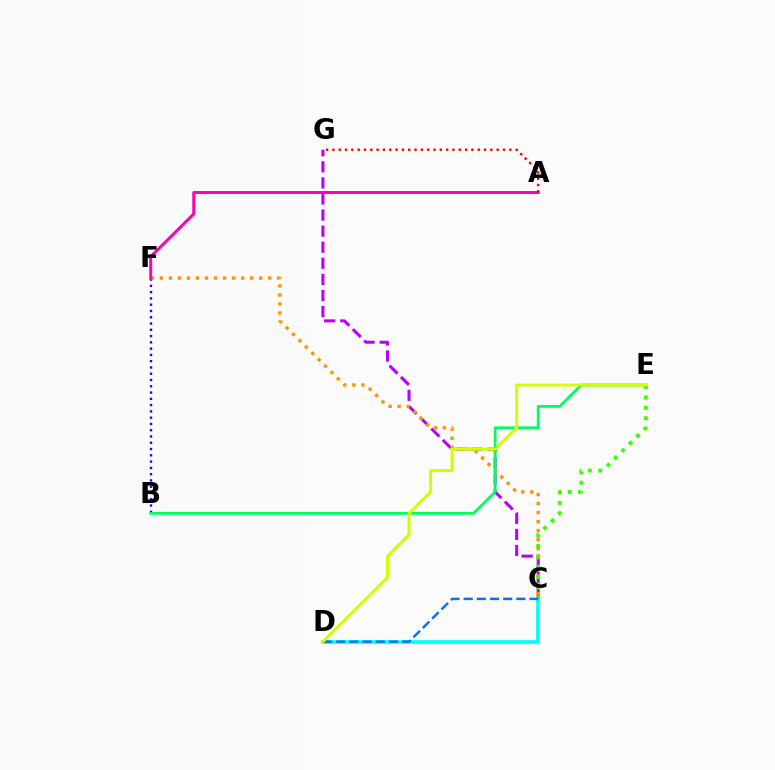{('B', 'F'): [{'color': '#2500ff', 'line_style': 'dotted', 'thickness': 1.71}], ('C', 'G'): [{'color': '#b900ff', 'line_style': 'dashed', 'thickness': 2.18}], ('C', 'D'): [{'color': '#00fff6', 'line_style': 'solid', 'thickness': 2.63}, {'color': '#0074ff', 'line_style': 'dashed', 'thickness': 1.79}], ('C', 'F'): [{'color': '#ff9400', 'line_style': 'dotted', 'thickness': 2.45}], ('B', 'E'): [{'color': '#00ff5c', 'line_style': 'solid', 'thickness': 2.0}], ('A', 'F'): [{'color': '#ff00ac', 'line_style': 'solid', 'thickness': 2.12}], ('C', 'E'): [{'color': '#3dff00', 'line_style': 'dotted', 'thickness': 2.83}], ('D', 'E'): [{'color': '#d1ff00', 'line_style': 'solid', 'thickness': 2.14}], ('A', 'G'): [{'color': '#ff0000', 'line_style': 'dotted', 'thickness': 1.72}]}